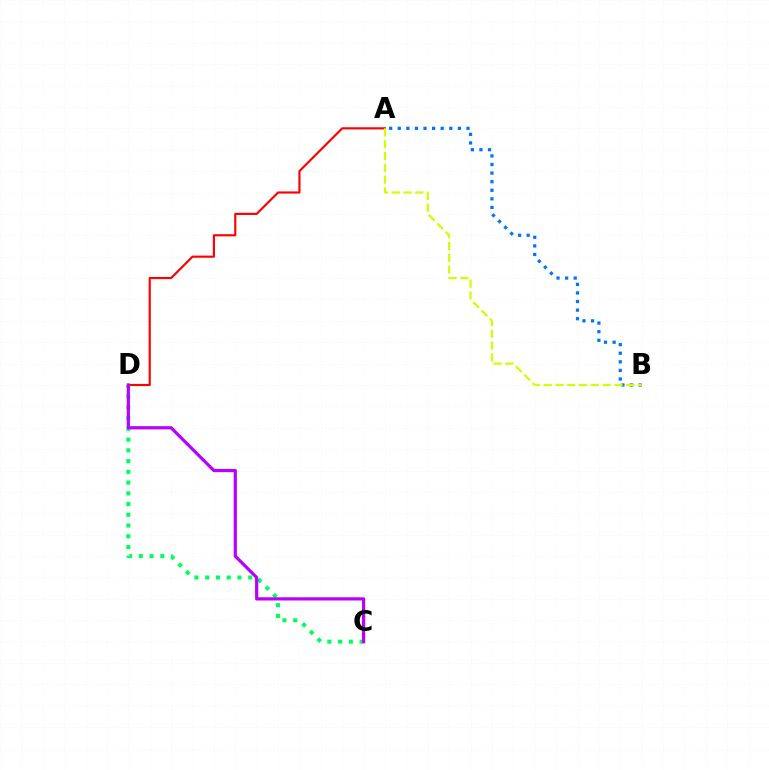{('A', 'D'): [{'color': '#ff0000', 'line_style': 'solid', 'thickness': 1.55}], ('C', 'D'): [{'color': '#00ff5c', 'line_style': 'dotted', 'thickness': 2.92}, {'color': '#b900ff', 'line_style': 'solid', 'thickness': 2.31}], ('A', 'B'): [{'color': '#0074ff', 'line_style': 'dotted', 'thickness': 2.33}, {'color': '#d1ff00', 'line_style': 'dashed', 'thickness': 1.6}]}